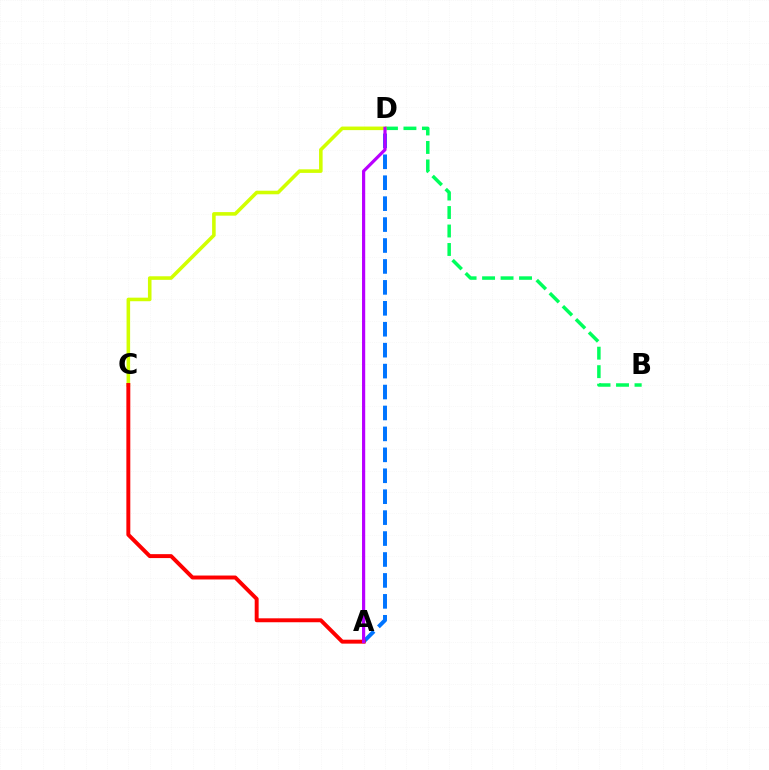{('B', 'D'): [{'color': '#00ff5c', 'line_style': 'dashed', 'thickness': 2.51}], ('A', 'D'): [{'color': '#0074ff', 'line_style': 'dashed', 'thickness': 2.84}, {'color': '#b900ff', 'line_style': 'solid', 'thickness': 2.29}], ('C', 'D'): [{'color': '#d1ff00', 'line_style': 'solid', 'thickness': 2.57}], ('A', 'C'): [{'color': '#ff0000', 'line_style': 'solid', 'thickness': 2.83}]}